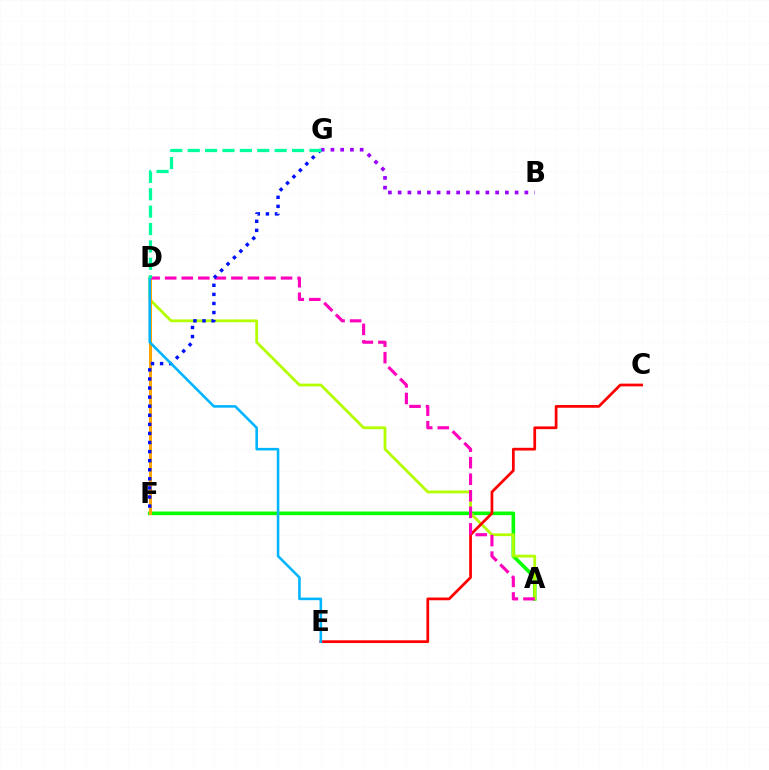{('A', 'F'): [{'color': '#08ff00', 'line_style': 'solid', 'thickness': 2.6}], ('A', 'D'): [{'color': '#b3ff00', 'line_style': 'solid', 'thickness': 2.02}, {'color': '#ff00bd', 'line_style': 'dashed', 'thickness': 2.25}], ('D', 'F'): [{'color': '#ffa500', 'line_style': 'solid', 'thickness': 2.17}], ('C', 'E'): [{'color': '#ff0000', 'line_style': 'solid', 'thickness': 1.97}], ('B', 'G'): [{'color': '#9b00ff', 'line_style': 'dotted', 'thickness': 2.65}], ('F', 'G'): [{'color': '#0010ff', 'line_style': 'dotted', 'thickness': 2.47}], ('D', 'E'): [{'color': '#00b5ff', 'line_style': 'solid', 'thickness': 1.86}], ('D', 'G'): [{'color': '#00ff9d', 'line_style': 'dashed', 'thickness': 2.36}]}